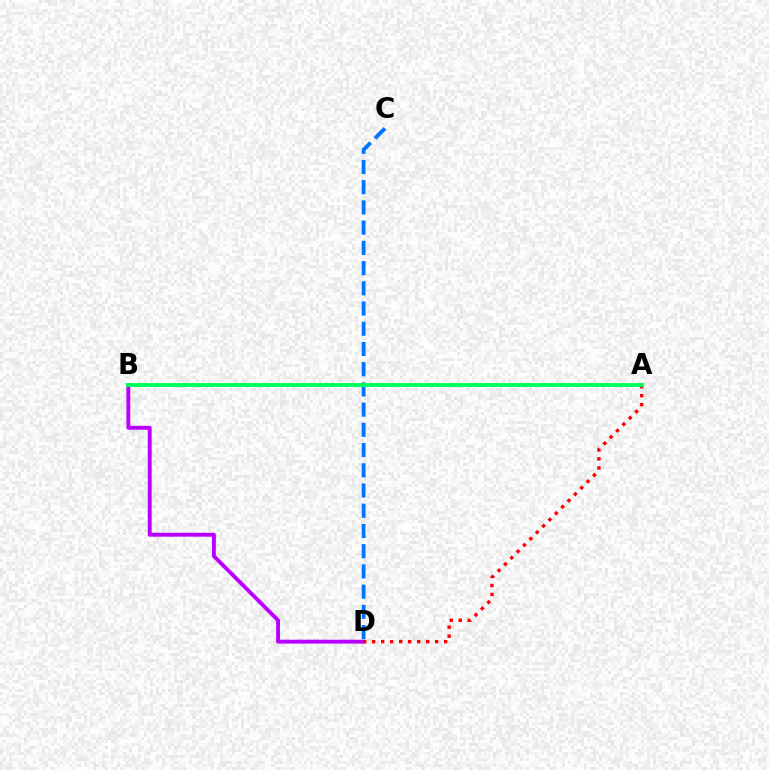{('B', 'D'): [{'color': '#b900ff', 'line_style': 'solid', 'thickness': 2.81}], ('A', 'B'): [{'color': '#d1ff00', 'line_style': 'dotted', 'thickness': 2.13}, {'color': '#00ff5c', 'line_style': 'solid', 'thickness': 2.79}], ('A', 'D'): [{'color': '#ff0000', 'line_style': 'dotted', 'thickness': 2.44}], ('C', 'D'): [{'color': '#0074ff', 'line_style': 'dashed', 'thickness': 2.75}]}